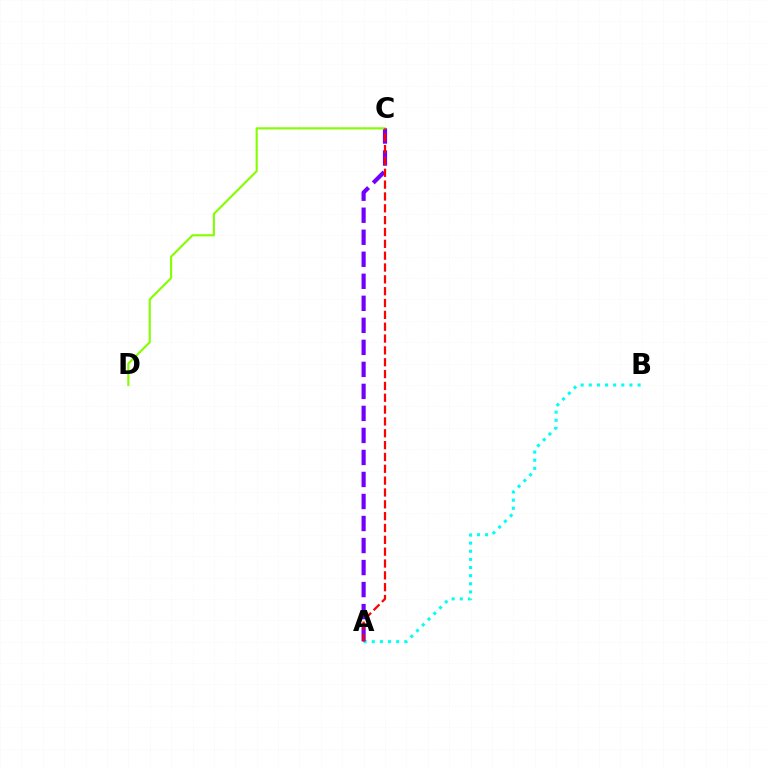{('A', 'B'): [{'color': '#00fff6', 'line_style': 'dotted', 'thickness': 2.21}], ('A', 'C'): [{'color': '#7200ff', 'line_style': 'dashed', 'thickness': 2.99}, {'color': '#ff0000', 'line_style': 'dashed', 'thickness': 1.61}], ('C', 'D'): [{'color': '#84ff00', 'line_style': 'solid', 'thickness': 1.52}]}